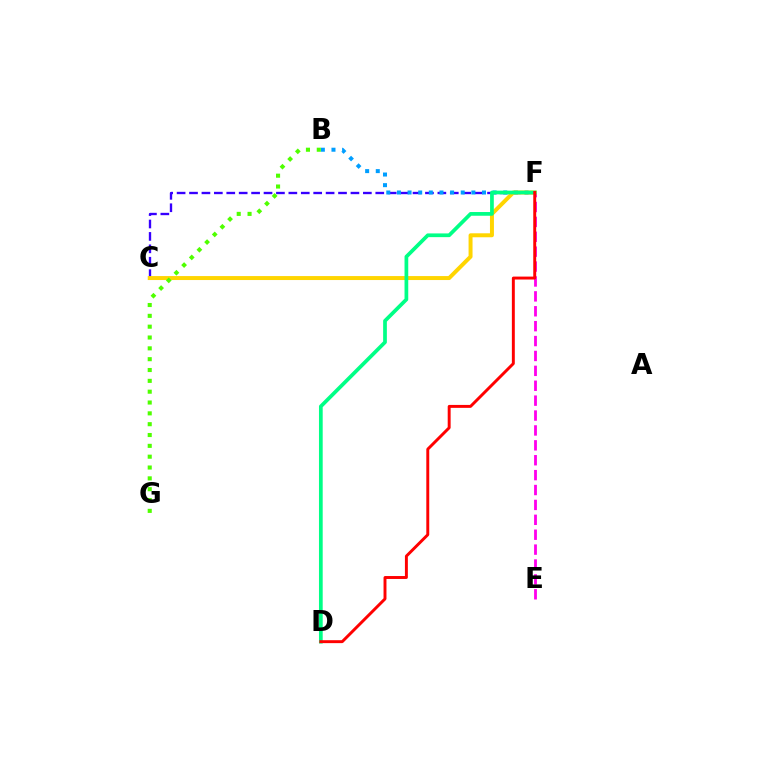{('E', 'F'): [{'color': '#ff00ed', 'line_style': 'dashed', 'thickness': 2.02}], ('C', 'F'): [{'color': '#3700ff', 'line_style': 'dashed', 'thickness': 1.69}, {'color': '#ffd500', 'line_style': 'solid', 'thickness': 2.86}], ('B', 'F'): [{'color': '#009eff', 'line_style': 'dotted', 'thickness': 2.89}], ('D', 'F'): [{'color': '#00ff86', 'line_style': 'solid', 'thickness': 2.68}, {'color': '#ff0000', 'line_style': 'solid', 'thickness': 2.11}], ('B', 'G'): [{'color': '#4fff00', 'line_style': 'dotted', 'thickness': 2.94}]}